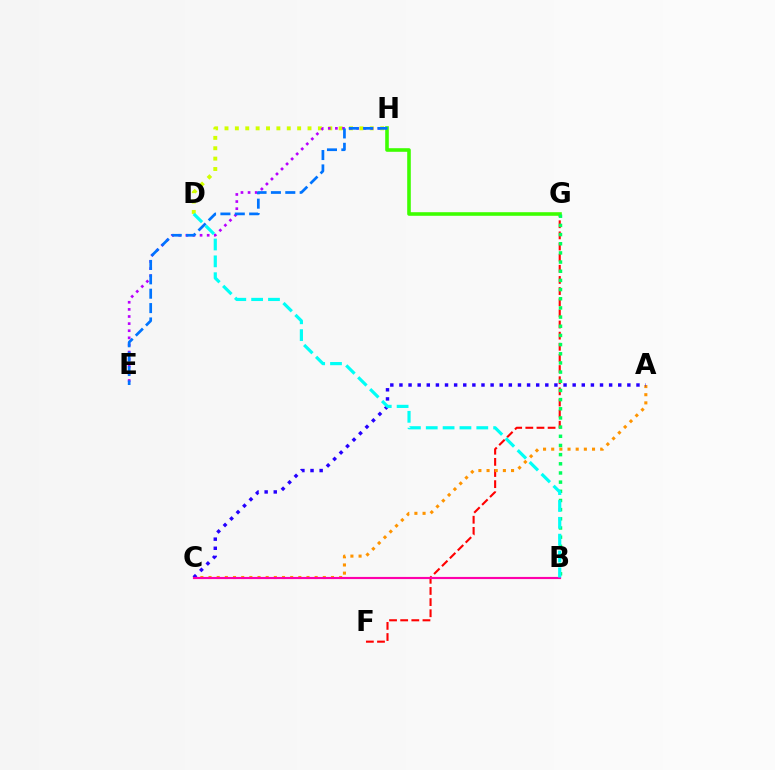{('F', 'G'): [{'color': '#ff0000', 'line_style': 'dashed', 'thickness': 1.51}], ('D', 'H'): [{'color': '#d1ff00', 'line_style': 'dotted', 'thickness': 2.82}], ('A', 'C'): [{'color': '#ff9400', 'line_style': 'dotted', 'thickness': 2.22}, {'color': '#2500ff', 'line_style': 'dotted', 'thickness': 2.48}], ('E', 'H'): [{'color': '#b900ff', 'line_style': 'dotted', 'thickness': 1.93}, {'color': '#0074ff', 'line_style': 'dashed', 'thickness': 1.95}], ('G', 'H'): [{'color': '#3dff00', 'line_style': 'solid', 'thickness': 2.59}], ('B', 'G'): [{'color': '#00ff5c', 'line_style': 'dotted', 'thickness': 2.49}], ('B', 'C'): [{'color': '#ff00ac', 'line_style': 'solid', 'thickness': 1.55}], ('B', 'D'): [{'color': '#00fff6', 'line_style': 'dashed', 'thickness': 2.29}]}